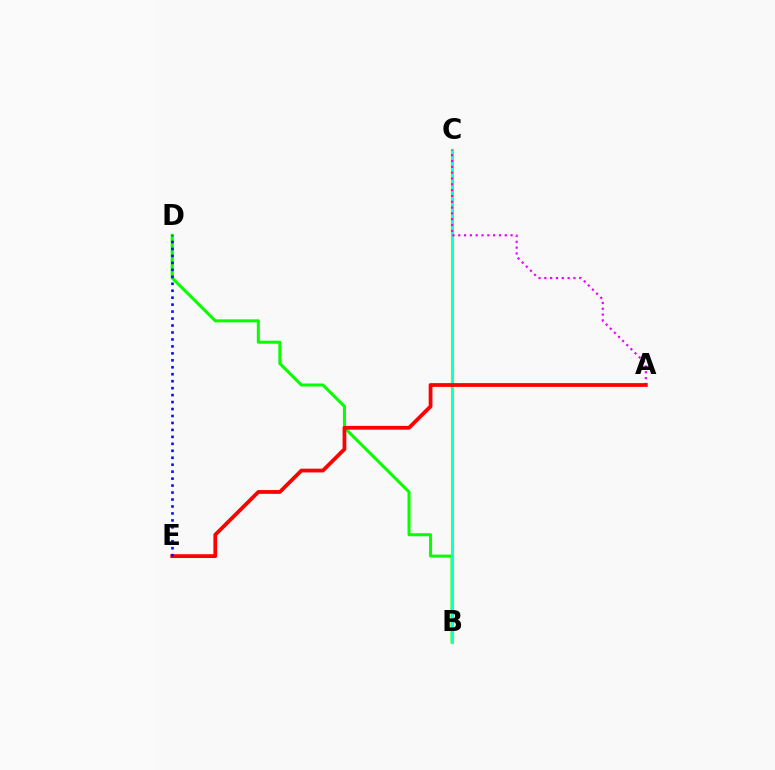{('B', 'C'): [{'color': '#fcf500', 'line_style': 'solid', 'thickness': 2.44}, {'color': '#00fff6', 'line_style': 'solid', 'thickness': 2.05}], ('B', 'D'): [{'color': '#08ff00', 'line_style': 'solid', 'thickness': 2.18}], ('A', 'C'): [{'color': '#ee00ff', 'line_style': 'dotted', 'thickness': 1.58}], ('A', 'E'): [{'color': '#ff0000', 'line_style': 'solid', 'thickness': 2.72}], ('D', 'E'): [{'color': '#0010ff', 'line_style': 'dotted', 'thickness': 1.89}]}